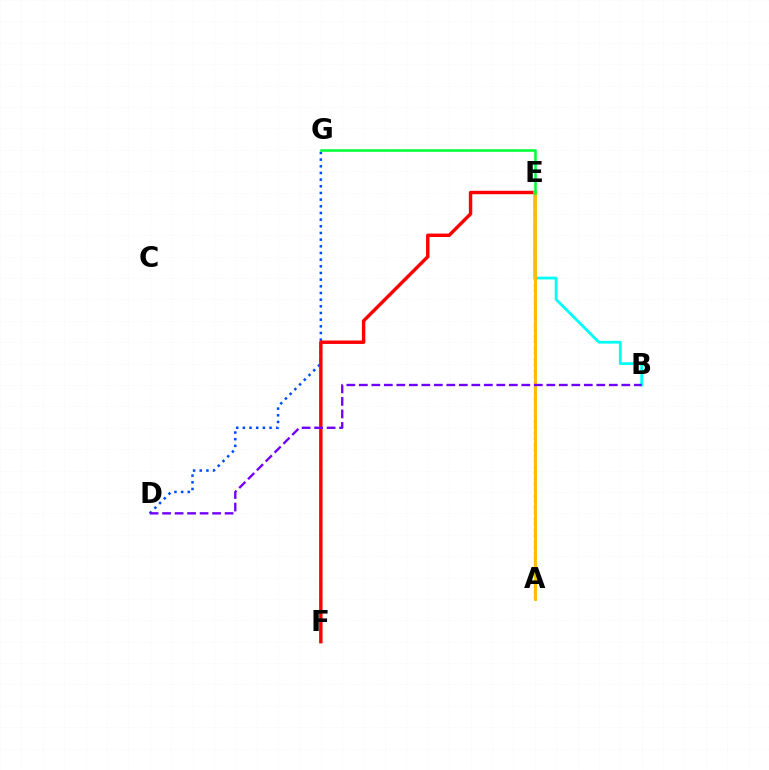{('D', 'G'): [{'color': '#004bff', 'line_style': 'dotted', 'thickness': 1.81}], ('A', 'E'): [{'color': '#ff00cf', 'line_style': 'dotted', 'thickness': 1.55}, {'color': '#84ff00', 'line_style': 'dashed', 'thickness': 1.66}, {'color': '#ffbd00', 'line_style': 'solid', 'thickness': 2.08}], ('E', 'F'): [{'color': '#ff0000', 'line_style': 'solid', 'thickness': 2.47}], ('B', 'E'): [{'color': '#00fff6', 'line_style': 'solid', 'thickness': 2.01}], ('B', 'D'): [{'color': '#7200ff', 'line_style': 'dashed', 'thickness': 1.7}], ('E', 'G'): [{'color': '#00ff39', 'line_style': 'solid', 'thickness': 1.84}]}